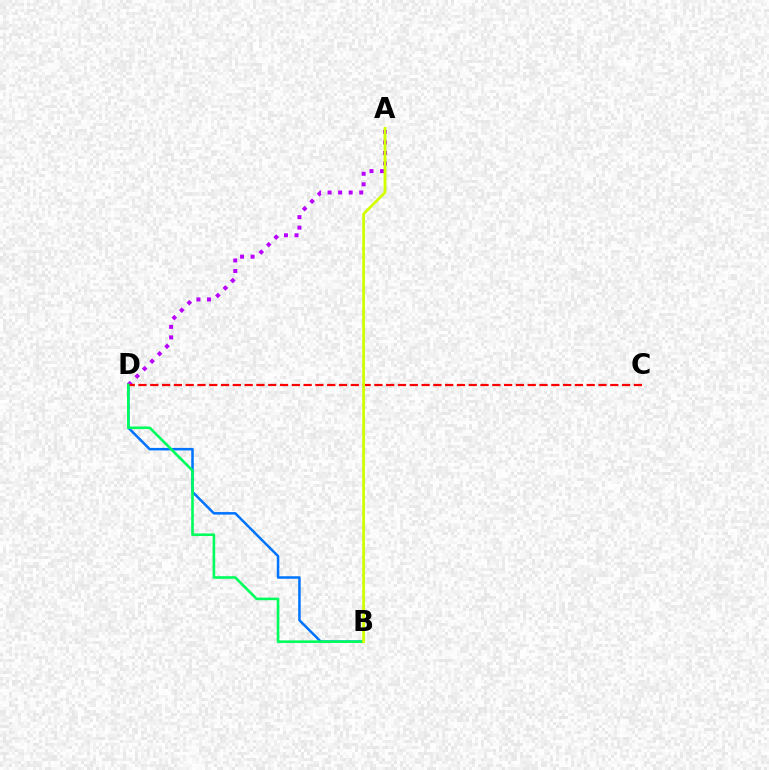{('A', 'D'): [{'color': '#b900ff', 'line_style': 'dotted', 'thickness': 2.87}], ('B', 'D'): [{'color': '#0074ff', 'line_style': 'solid', 'thickness': 1.81}, {'color': '#00ff5c', 'line_style': 'solid', 'thickness': 1.88}], ('C', 'D'): [{'color': '#ff0000', 'line_style': 'dashed', 'thickness': 1.6}], ('A', 'B'): [{'color': '#d1ff00', 'line_style': 'solid', 'thickness': 2.03}]}